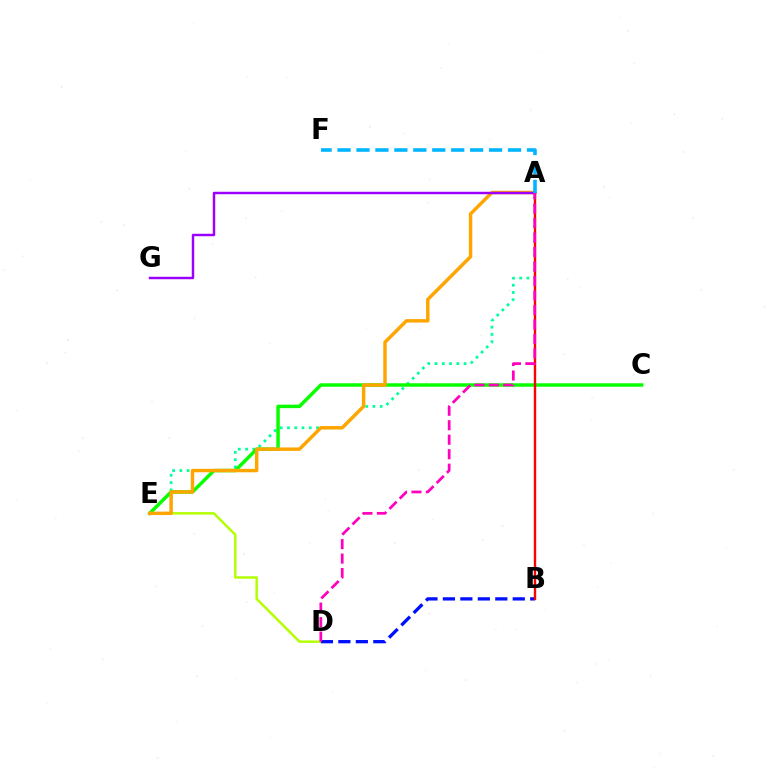{('D', 'E'): [{'color': '#b3ff00', 'line_style': 'solid', 'thickness': 1.78}], ('A', 'E'): [{'color': '#00ff9d', 'line_style': 'dotted', 'thickness': 1.97}, {'color': '#ffa500', 'line_style': 'solid', 'thickness': 2.48}], ('C', 'E'): [{'color': '#08ff00', 'line_style': 'solid', 'thickness': 2.5}], ('A', 'G'): [{'color': '#9b00ff', 'line_style': 'solid', 'thickness': 1.77}], ('B', 'D'): [{'color': '#0010ff', 'line_style': 'dashed', 'thickness': 2.37}], ('A', 'B'): [{'color': '#ff0000', 'line_style': 'solid', 'thickness': 1.71}], ('A', 'D'): [{'color': '#ff00bd', 'line_style': 'dashed', 'thickness': 1.97}], ('A', 'F'): [{'color': '#00b5ff', 'line_style': 'dashed', 'thickness': 2.57}]}